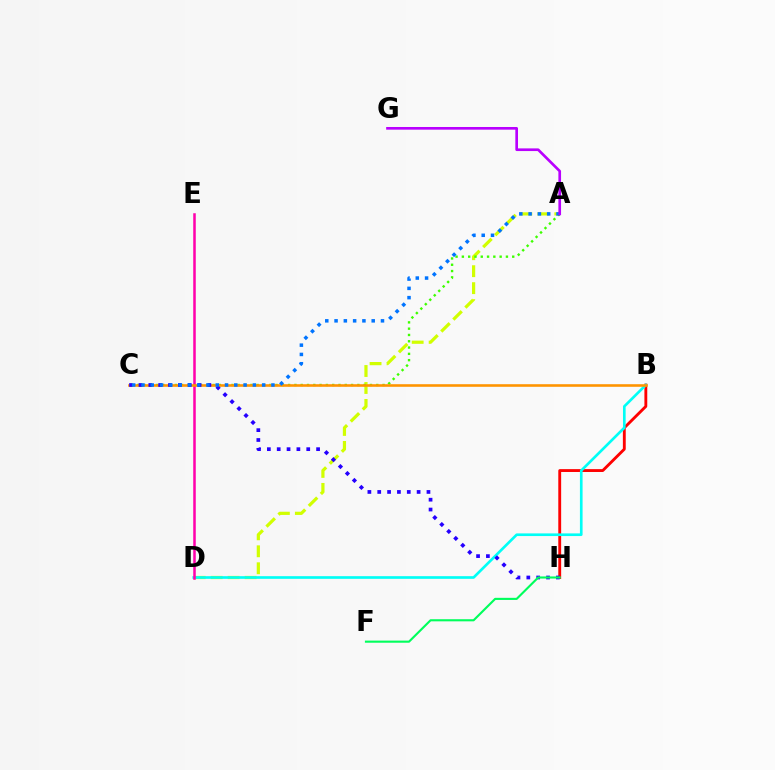{('B', 'H'): [{'color': '#ff0000', 'line_style': 'solid', 'thickness': 2.06}], ('A', 'D'): [{'color': '#d1ff00', 'line_style': 'dashed', 'thickness': 2.31}], ('B', 'D'): [{'color': '#00fff6', 'line_style': 'solid', 'thickness': 1.91}], ('A', 'C'): [{'color': '#3dff00', 'line_style': 'dotted', 'thickness': 1.71}, {'color': '#0074ff', 'line_style': 'dotted', 'thickness': 2.52}], ('D', 'E'): [{'color': '#ff00ac', 'line_style': 'solid', 'thickness': 1.82}], ('B', 'C'): [{'color': '#ff9400', 'line_style': 'solid', 'thickness': 1.87}], ('C', 'H'): [{'color': '#2500ff', 'line_style': 'dotted', 'thickness': 2.68}], ('F', 'H'): [{'color': '#00ff5c', 'line_style': 'solid', 'thickness': 1.53}], ('A', 'G'): [{'color': '#b900ff', 'line_style': 'solid', 'thickness': 1.92}]}